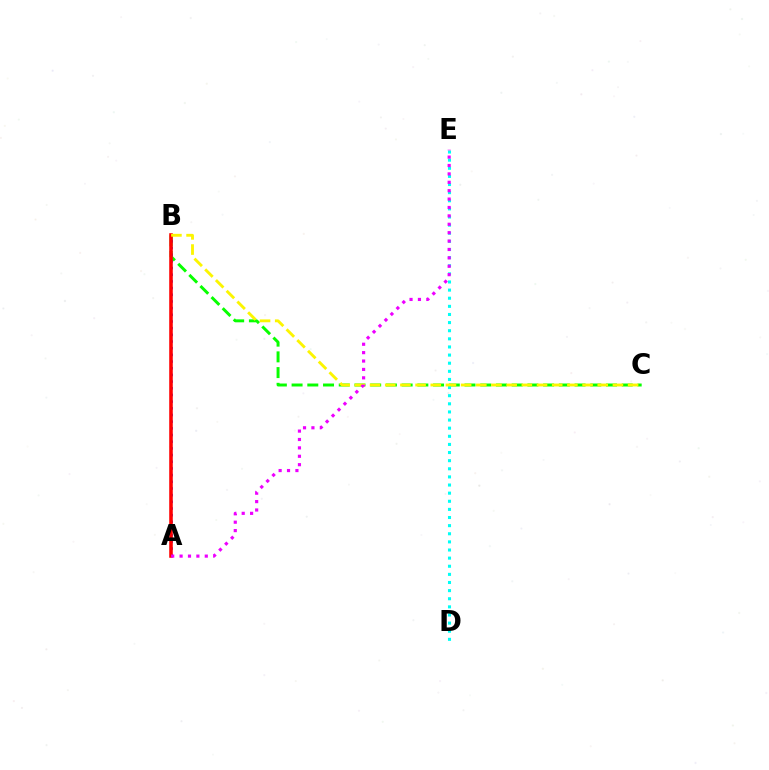{('B', 'C'): [{'color': '#08ff00', 'line_style': 'dashed', 'thickness': 2.14}, {'color': '#fcf500', 'line_style': 'dashed', 'thickness': 2.06}], ('D', 'E'): [{'color': '#00fff6', 'line_style': 'dotted', 'thickness': 2.21}], ('A', 'B'): [{'color': '#0010ff', 'line_style': 'dotted', 'thickness': 1.81}, {'color': '#ff0000', 'line_style': 'solid', 'thickness': 2.56}], ('A', 'E'): [{'color': '#ee00ff', 'line_style': 'dotted', 'thickness': 2.28}]}